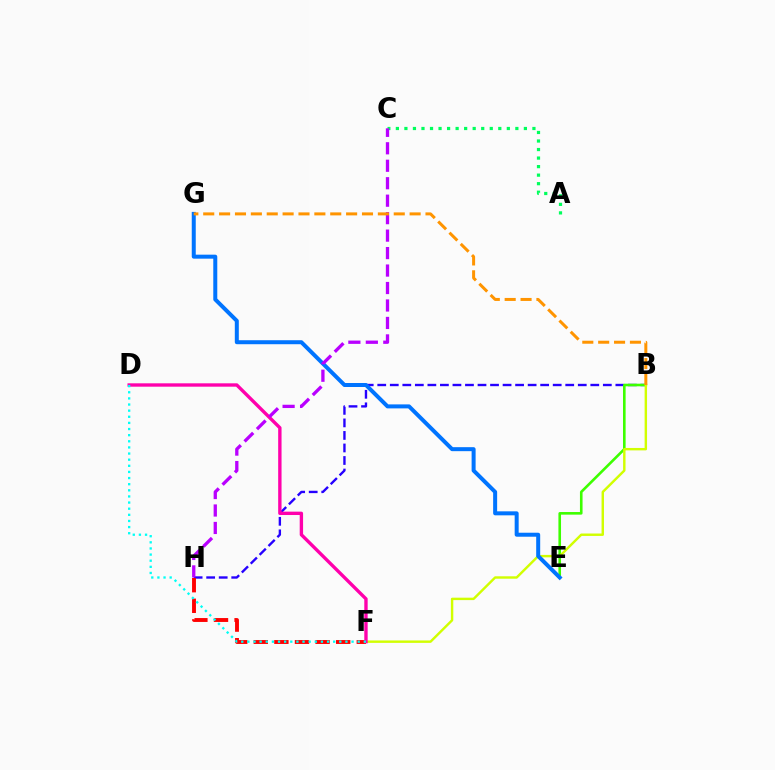{('A', 'C'): [{'color': '#00ff5c', 'line_style': 'dotted', 'thickness': 2.32}], ('B', 'H'): [{'color': '#2500ff', 'line_style': 'dashed', 'thickness': 1.7}], ('B', 'E'): [{'color': '#3dff00', 'line_style': 'solid', 'thickness': 1.88}], ('B', 'F'): [{'color': '#d1ff00', 'line_style': 'solid', 'thickness': 1.75}], ('F', 'H'): [{'color': '#ff0000', 'line_style': 'dashed', 'thickness': 2.8}], ('D', 'F'): [{'color': '#ff00ac', 'line_style': 'solid', 'thickness': 2.43}, {'color': '#00fff6', 'line_style': 'dotted', 'thickness': 1.66}], ('E', 'G'): [{'color': '#0074ff', 'line_style': 'solid', 'thickness': 2.88}], ('C', 'H'): [{'color': '#b900ff', 'line_style': 'dashed', 'thickness': 2.37}], ('B', 'G'): [{'color': '#ff9400', 'line_style': 'dashed', 'thickness': 2.16}]}